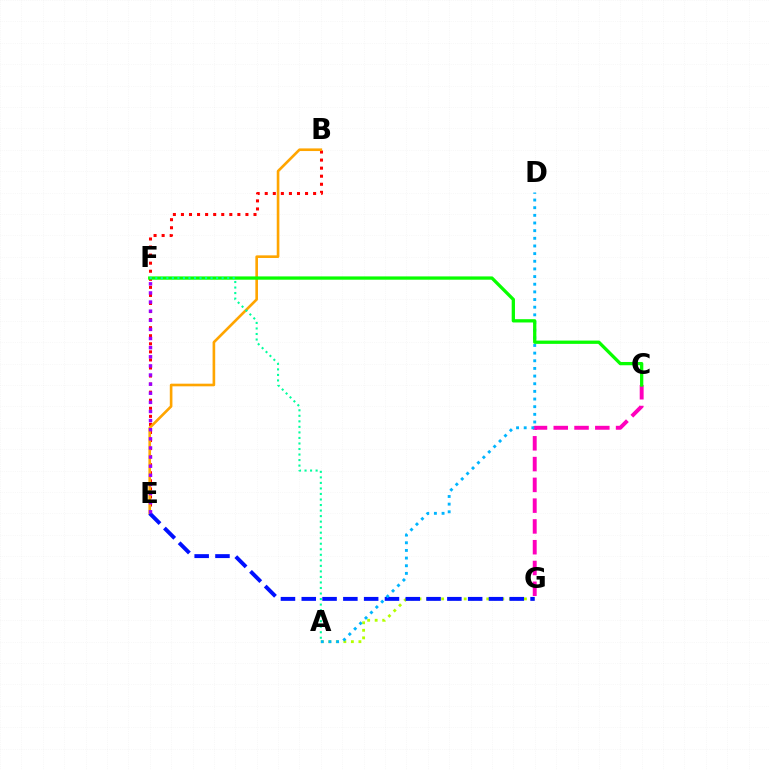{('B', 'E'): [{'color': '#ff0000', 'line_style': 'dotted', 'thickness': 2.19}, {'color': '#ffa500', 'line_style': 'solid', 'thickness': 1.9}], ('A', 'G'): [{'color': '#b3ff00', 'line_style': 'dotted', 'thickness': 2.05}], ('E', 'G'): [{'color': '#0010ff', 'line_style': 'dashed', 'thickness': 2.83}], ('C', 'G'): [{'color': '#ff00bd', 'line_style': 'dashed', 'thickness': 2.82}], ('A', 'D'): [{'color': '#00b5ff', 'line_style': 'dotted', 'thickness': 2.08}], ('C', 'F'): [{'color': '#08ff00', 'line_style': 'solid', 'thickness': 2.37}], ('A', 'F'): [{'color': '#00ff9d', 'line_style': 'dotted', 'thickness': 1.5}], ('E', 'F'): [{'color': '#9b00ff', 'line_style': 'dotted', 'thickness': 2.48}]}